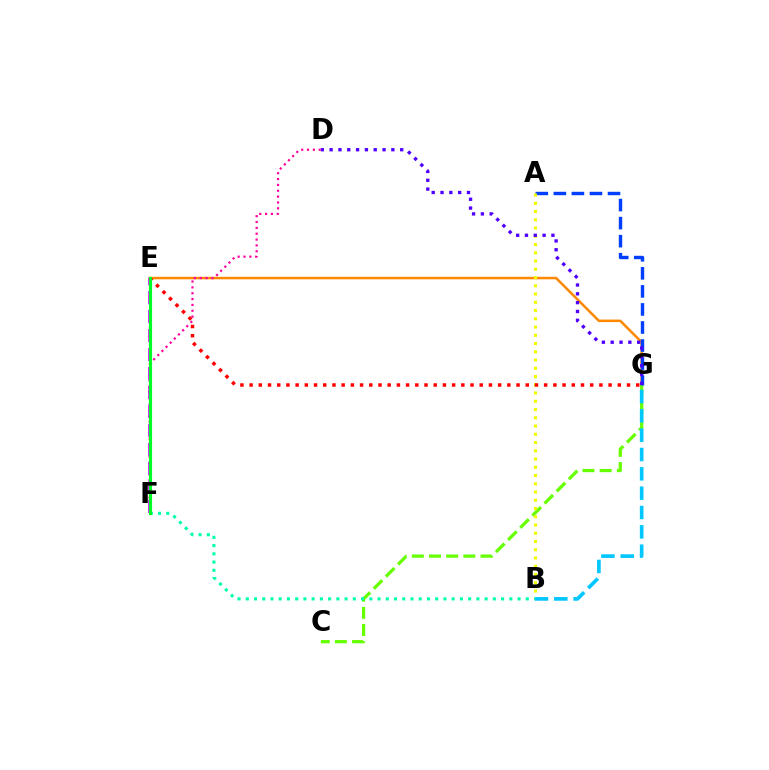{('E', 'G'): [{'color': '#ff8800', 'line_style': 'solid', 'thickness': 1.81}, {'color': '#ff0000', 'line_style': 'dotted', 'thickness': 2.5}], ('C', 'G'): [{'color': '#66ff00', 'line_style': 'dashed', 'thickness': 2.33}], ('A', 'G'): [{'color': '#003fff', 'line_style': 'dashed', 'thickness': 2.45}], ('A', 'B'): [{'color': '#eeff00', 'line_style': 'dotted', 'thickness': 2.24}], ('B', 'G'): [{'color': '#00c7ff', 'line_style': 'dashed', 'thickness': 2.63}], ('D', 'G'): [{'color': '#4f00ff', 'line_style': 'dotted', 'thickness': 2.4}], ('B', 'F'): [{'color': '#00ffaf', 'line_style': 'dotted', 'thickness': 2.24}], ('D', 'F'): [{'color': '#ff00a0', 'line_style': 'dotted', 'thickness': 1.59}], ('E', 'F'): [{'color': '#d600ff', 'line_style': 'dashed', 'thickness': 2.58}, {'color': '#00ff27', 'line_style': 'solid', 'thickness': 2.25}]}